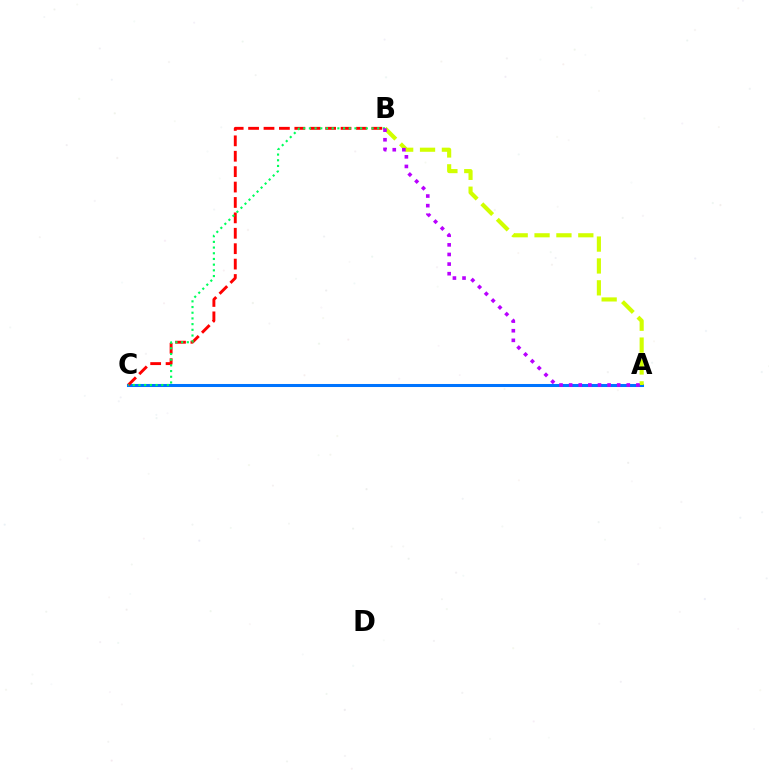{('A', 'C'): [{'color': '#0074ff', 'line_style': 'solid', 'thickness': 2.19}], ('A', 'B'): [{'color': '#d1ff00', 'line_style': 'dashed', 'thickness': 2.97}, {'color': '#b900ff', 'line_style': 'dotted', 'thickness': 2.61}], ('B', 'C'): [{'color': '#ff0000', 'line_style': 'dashed', 'thickness': 2.09}, {'color': '#00ff5c', 'line_style': 'dotted', 'thickness': 1.55}]}